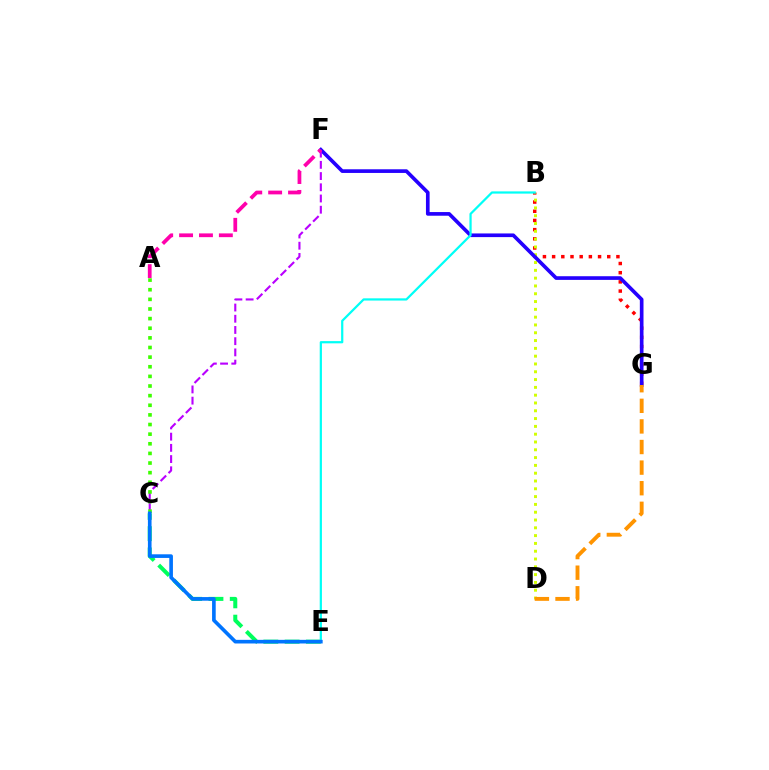{('B', 'G'): [{'color': '#ff0000', 'line_style': 'dotted', 'thickness': 2.5}], ('B', 'D'): [{'color': '#d1ff00', 'line_style': 'dotted', 'thickness': 2.12}], ('F', 'G'): [{'color': '#2500ff', 'line_style': 'solid', 'thickness': 2.64}], ('C', 'F'): [{'color': '#b900ff', 'line_style': 'dashed', 'thickness': 1.52}], ('A', 'F'): [{'color': '#ff00ac', 'line_style': 'dashed', 'thickness': 2.7}], ('C', 'E'): [{'color': '#00ff5c', 'line_style': 'dashed', 'thickness': 2.89}, {'color': '#0074ff', 'line_style': 'solid', 'thickness': 2.62}], ('A', 'C'): [{'color': '#3dff00', 'line_style': 'dotted', 'thickness': 2.62}], ('D', 'G'): [{'color': '#ff9400', 'line_style': 'dashed', 'thickness': 2.8}], ('B', 'E'): [{'color': '#00fff6', 'line_style': 'solid', 'thickness': 1.6}]}